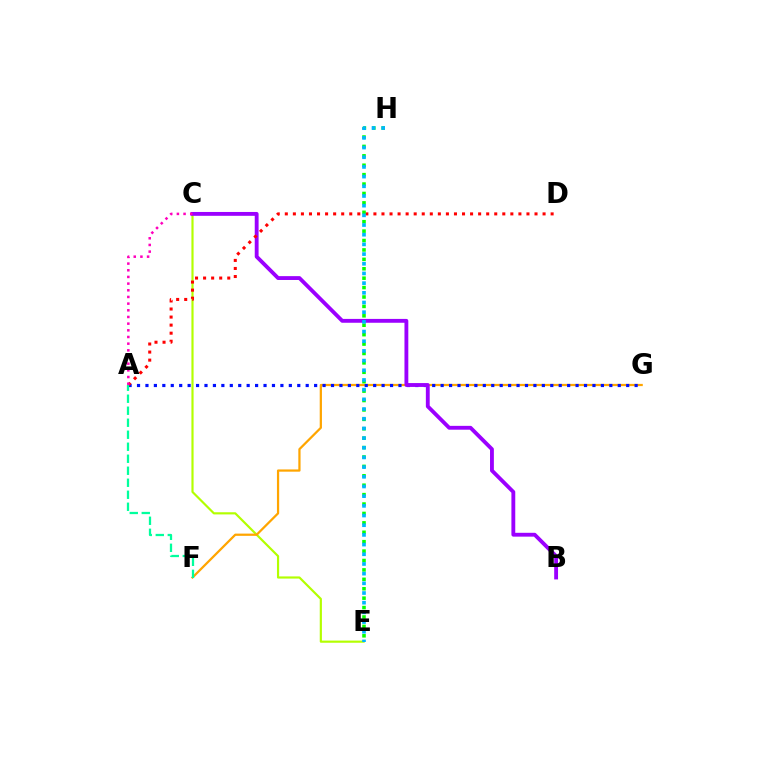{('C', 'E'): [{'color': '#b3ff00', 'line_style': 'solid', 'thickness': 1.56}], ('F', 'G'): [{'color': '#ffa500', 'line_style': 'solid', 'thickness': 1.61}], ('A', 'G'): [{'color': '#0010ff', 'line_style': 'dotted', 'thickness': 2.29}], ('B', 'C'): [{'color': '#9b00ff', 'line_style': 'solid', 'thickness': 2.77}], ('A', 'D'): [{'color': '#ff0000', 'line_style': 'dotted', 'thickness': 2.19}], ('E', 'H'): [{'color': '#08ff00', 'line_style': 'dotted', 'thickness': 2.56}, {'color': '#00b5ff', 'line_style': 'dotted', 'thickness': 2.63}], ('A', 'C'): [{'color': '#ff00bd', 'line_style': 'dotted', 'thickness': 1.81}], ('A', 'F'): [{'color': '#00ff9d', 'line_style': 'dashed', 'thickness': 1.63}]}